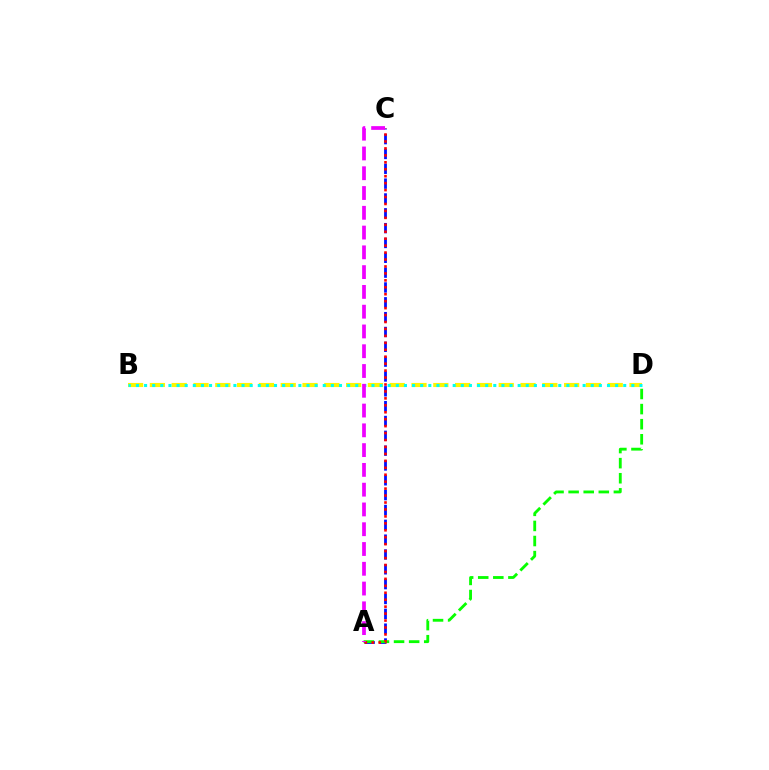{('B', 'D'): [{'color': '#fcf500', 'line_style': 'dashed', 'thickness': 2.96}, {'color': '#00fff6', 'line_style': 'dotted', 'thickness': 2.21}], ('A', 'C'): [{'color': '#0010ff', 'line_style': 'dashed', 'thickness': 2.02}, {'color': '#ff0000', 'line_style': 'dotted', 'thickness': 1.89}, {'color': '#ee00ff', 'line_style': 'dashed', 'thickness': 2.69}], ('A', 'D'): [{'color': '#08ff00', 'line_style': 'dashed', 'thickness': 2.05}]}